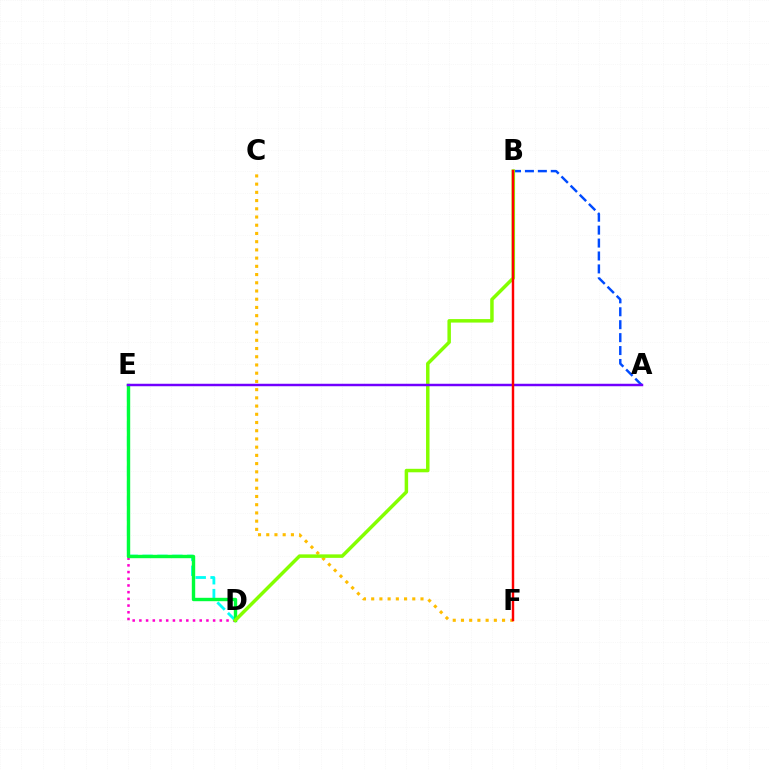{('A', 'B'): [{'color': '#004bff', 'line_style': 'dashed', 'thickness': 1.76}], ('C', 'F'): [{'color': '#ffbd00', 'line_style': 'dotted', 'thickness': 2.23}], ('D', 'E'): [{'color': '#ff00cf', 'line_style': 'dotted', 'thickness': 1.82}, {'color': '#00fff6', 'line_style': 'dashed', 'thickness': 2.02}, {'color': '#00ff39', 'line_style': 'solid', 'thickness': 2.45}], ('B', 'D'): [{'color': '#84ff00', 'line_style': 'solid', 'thickness': 2.51}], ('A', 'E'): [{'color': '#7200ff', 'line_style': 'solid', 'thickness': 1.78}], ('B', 'F'): [{'color': '#ff0000', 'line_style': 'solid', 'thickness': 1.75}]}